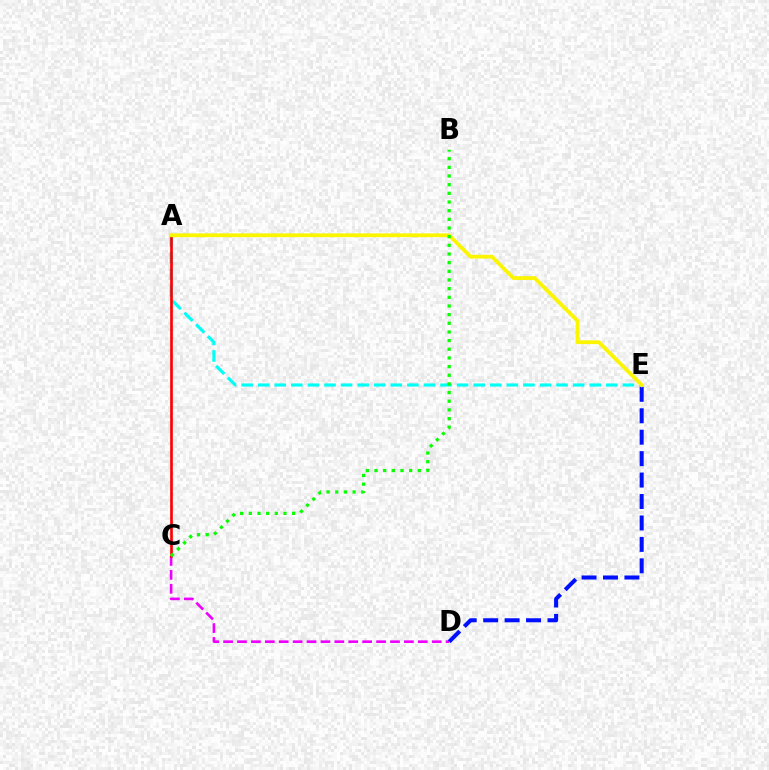{('A', 'E'): [{'color': '#00fff6', 'line_style': 'dashed', 'thickness': 2.25}, {'color': '#fcf500', 'line_style': 'solid', 'thickness': 2.73}], ('C', 'D'): [{'color': '#ee00ff', 'line_style': 'dashed', 'thickness': 1.89}], ('A', 'C'): [{'color': '#ff0000', 'line_style': 'solid', 'thickness': 1.92}], ('D', 'E'): [{'color': '#0010ff', 'line_style': 'dashed', 'thickness': 2.91}], ('B', 'C'): [{'color': '#08ff00', 'line_style': 'dotted', 'thickness': 2.35}]}